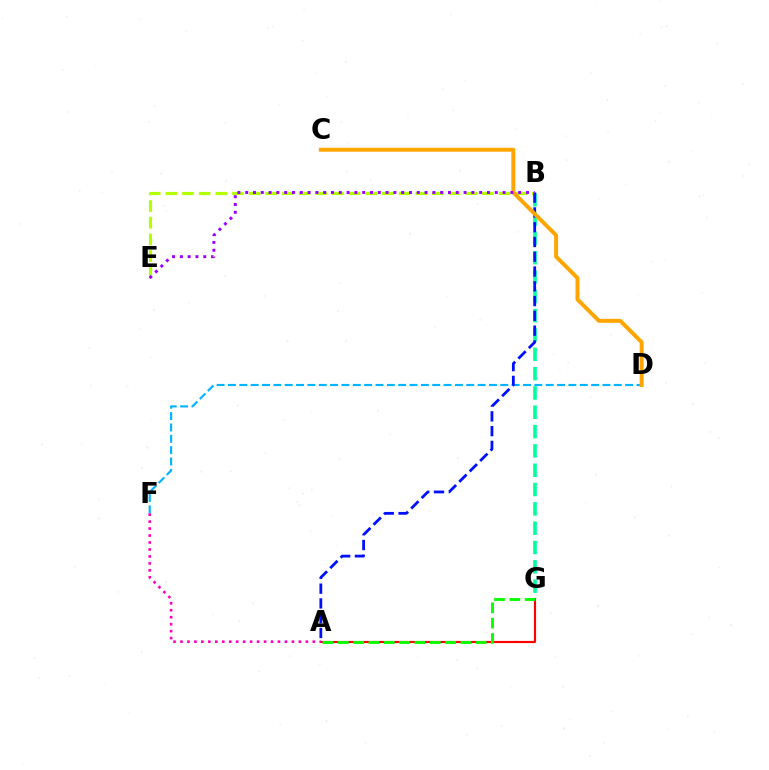{('B', 'G'): [{'color': '#00ff9d', 'line_style': 'dashed', 'thickness': 2.62}], ('B', 'E'): [{'color': '#b3ff00', 'line_style': 'dashed', 'thickness': 2.26}, {'color': '#9b00ff', 'line_style': 'dotted', 'thickness': 2.12}], ('D', 'F'): [{'color': '#00b5ff', 'line_style': 'dashed', 'thickness': 1.54}], ('A', 'B'): [{'color': '#0010ff', 'line_style': 'dashed', 'thickness': 2.01}], ('A', 'G'): [{'color': '#ff0000', 'line_style': 'solid', 'thickness': 1.55}, {'color': '#08ff00', 'line_style': 'dashed', 'thickness': 2.08}], ('A', 'F'): [{'color': '#ff00bd', 'line_style': 'dotted', 'thickness': 1.89}], ('C', 'D'): [{'color': '#ffa500', 'line_style': 'solid', 'thickness': 2.85}]}